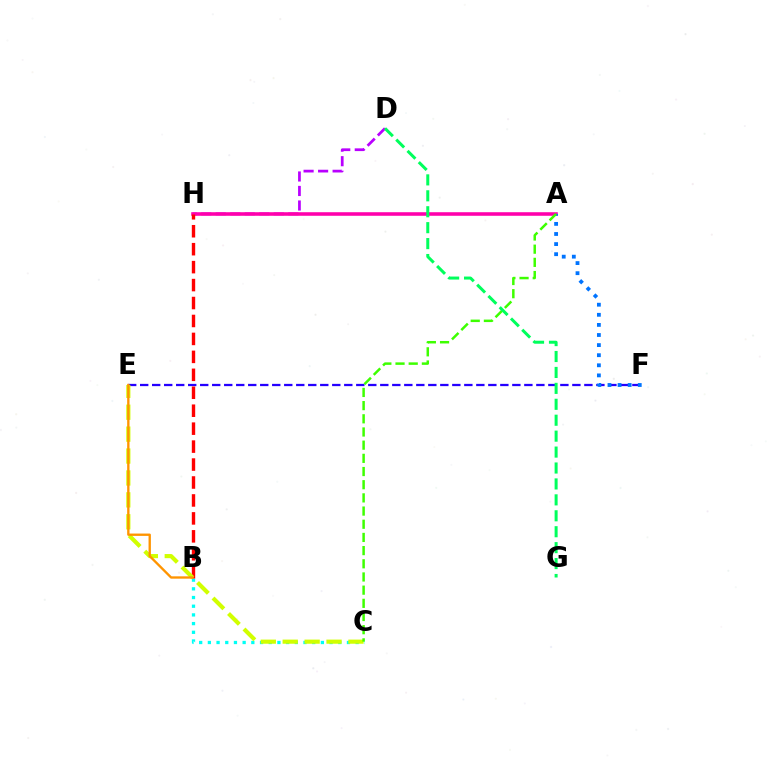{('B', 'C'): [{'color': '#00fff6', 'line_style': 'dotted', 'thickness': 2.36}], ('D', 'H'): [{'color': '#b900ff', 'line_style': 'dashed', 'thickness': 1.97}], ('A', 'H'): [{'color': '#ff00ac', 'line_style': 'solid', 'thickness': 2.57}], ('E', 'F'): [{'color': '#2500ff', 'line_style': 'dashed', 'thickness': 1.63}], ('A', 'F'): [{'color': '#0074ff', 'line_style': 'dotted', 'thickness': 2.74}], ('B', 'H'): [{'color': '#ff0000', 'line_style': 'dashed', 'thickness': 2.44}], ('C', 'E'): [{'color': '#d1ff00', 'line_style': 'dashed', 'thickness': 2.98}], ('B', 'E'): [{'color': '#ff9400', 'line_style': 'solid', 'thickness': 1.69}], ('A', 'C'): [{'color': '#3dff00', 'line_style': 'dashed', 'thickness': 1.79}], ('D', 'G'): [{'color': '#00ff5c', 'line_style': 'dashed', 'thickness': 2.16}]}